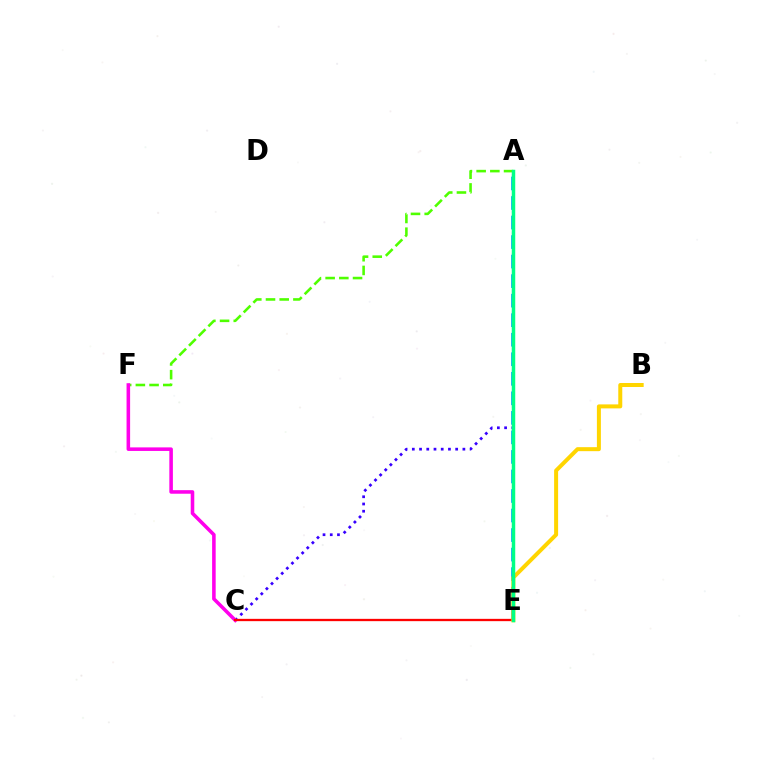{('A', 'C'): [{'color': '#3700ff', 'line_style': 'dotted', 'thickness': 1.96}], ('A', 'F'): [{'color': '#4fff00', 'line_style': 'dashed', 'thickness': 1.86}], ('C', 'F'): [{'color': '#ff00ed', 'line_style': 'solid', 'thickness': 2.56}], ('A', 'E'): [{'color': '#009eff', 'line_style': 'dashed', 'thickness': 2.65}, {'color': '#00ff86', 'line_style': 'solid', 'thickness': 2.5}], ('C', 'E'): [{'color': '#ff0000', 'line_style': 'solid', 'thickness': 1.66}], ('B', 'E'): [{'color': '#ffd500', 'line_style': 'solid', 'thickness': 2.88}]}